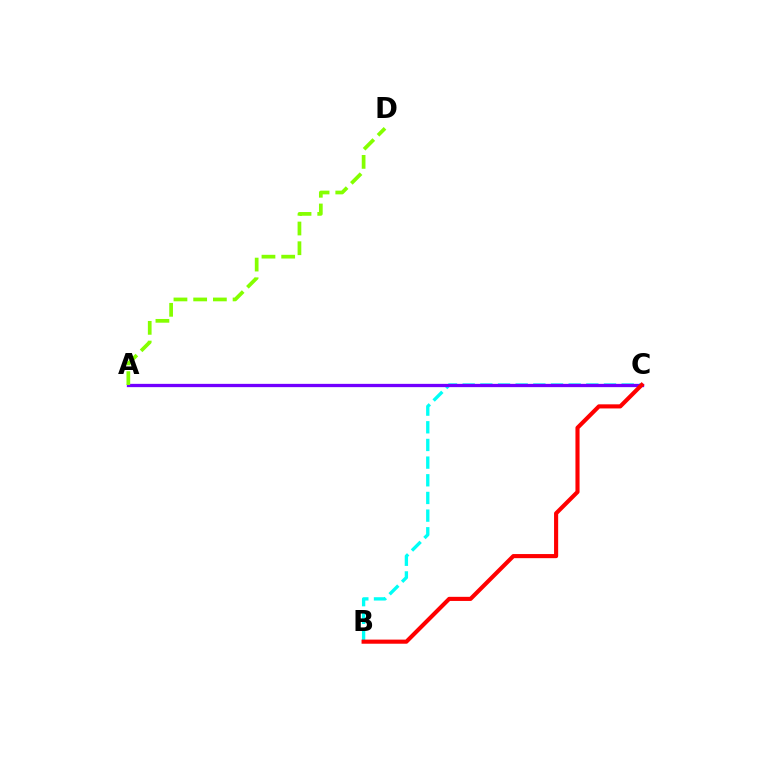{('B', 'C'): [{'color': '#00fff6', 'line_style': 'dashed', 'thickness': 2.4}, {'color': '#ff0000', 'line_style': 'solid', 'thickness': 2.96}], ('A', 'C'): [{'color': '#7200ff', 'line_style': 'solid', 'thickness': 2.37}], ('A', 'D'): [{'color': '#84ff00', 'line_style': 'dashed', 'thickness': 2.68}]}